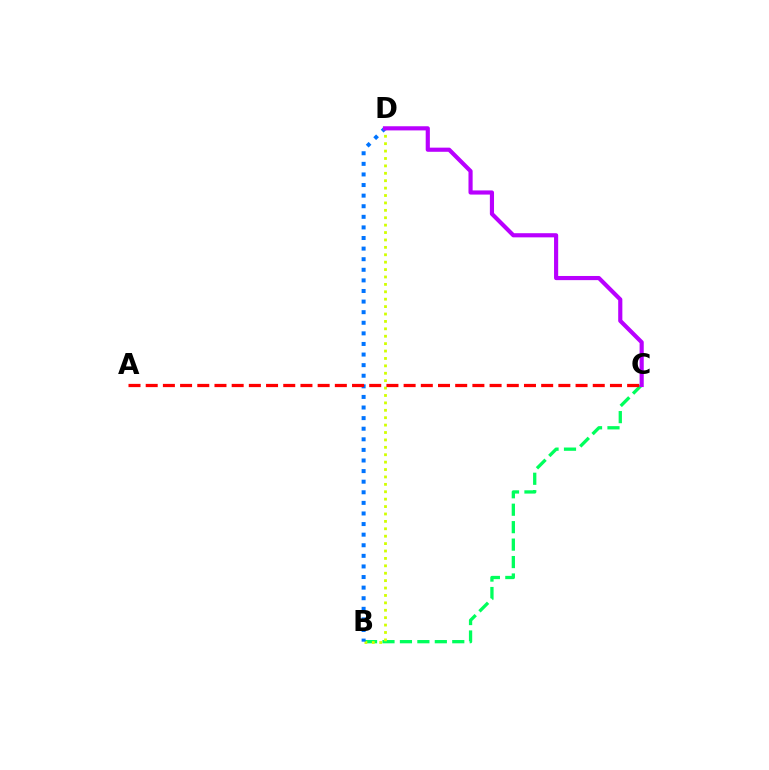{('B', 'C'): [{'color': '#00ff5c', 'line_style': 'dashed', 'thickness': 2.37}], ('B', 'D'): [{'color': '#d1ff00', 'line_style': 'dotted', 'thickness': 2.01}, {'color': '#0074ff', 'line_style': 'dotted', 'thickness': 2.88}], ('C', 'D'): [{'color': '#b900ff', 'line_style': 'solid', 'thickness': 2.99}], ('A', 'C'): [{'color': '#ff0000', 'line_style': 'dashed', 'thickness': 2.34}]}